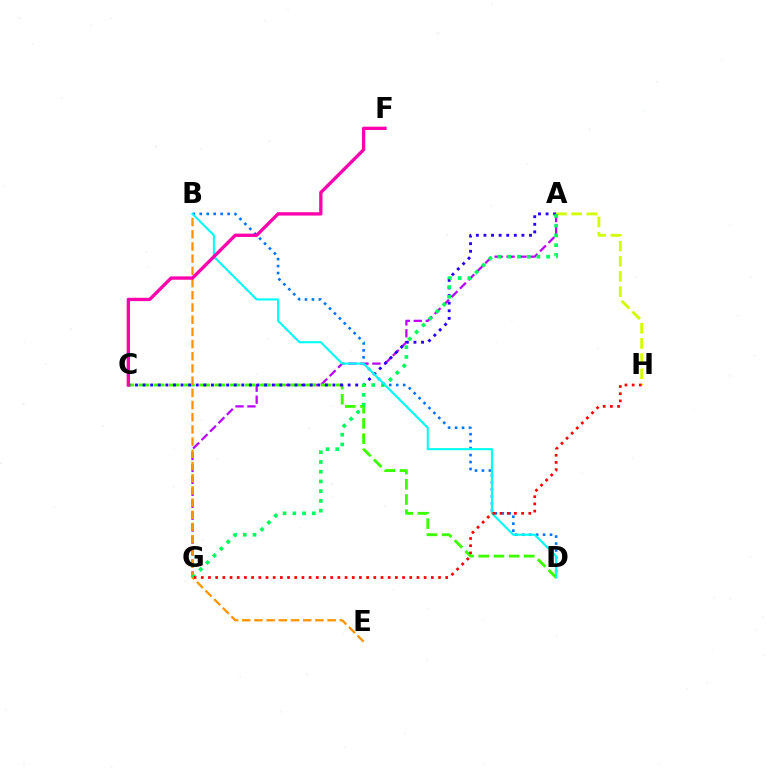{('A', 'G'): [{'color': '#b900ff', 'line_style': 'dashed', 'thickness': 1.62}, {'color': '#00ff5c', 'line_style': 'dotted', 'thickness': 2.65}], ('C', 'D'): [{'color': '#3dff00', 'line_style': 'dashed', 'thickness': 2.06}], ('A', 'C'): [{'color': '#2500ff', 'line_style': 'dotted', 'thickness': 2.06}], ('A', 'H'): [{'color': '#d1ff00', 'line_style': 'dashed', 'thickness': 2.06}], ('B', 'E'): [{'color': '#ff9400', 'line_style': 'dashed', 'thickness': 1.66}], ('B', 'D'): [{'color': '#0074ff', 'line_style': 'dotted', 'thickness': 1.89}, {'color': '#00fff6', 'line_style': 'solid', 'thickness': 1.52}], ('G', 'H'): [{'color': '#ff0000', 'line_style': 'dotted', 'thickness': 1.95}], ('C', 'F'): [{'color': '#ff00ac', 'line_style': 'solid', 'thickness': 2.4}]}